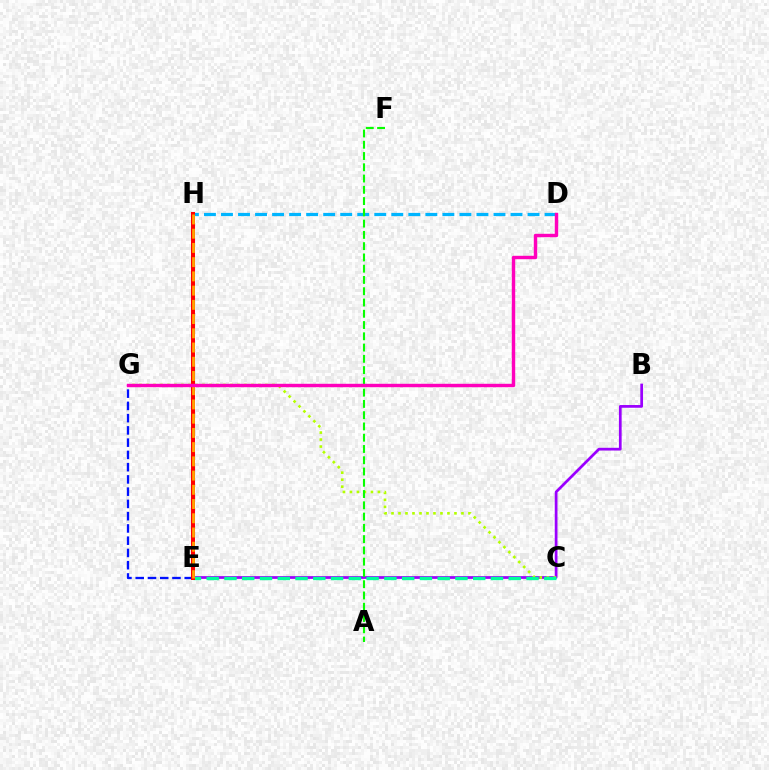{('B', 'E'): [{'color': '#9b00ff', 'line_style': 'solid', 'thickness': 1.96}], ('C', 'G'): [{'color': '#b3ff00', 'line_style': 'dotted', 'thickness': 1.9}], ('C', 'E'): [{'color': '#00ff9d', 'line_style': 'dashed', 'thickness': 2.41}], ('D', 'H'): [{'color': '#00b5ff', 'line_style': 'dashed', 'thickness': 2.31}], ('E', 'G'): [{'color': '#0010ff', 'line_style': 'dashed', 'thickness': 1.66}], ('E', 'H'): [{'color': '#ff0000', 'line_style': 'solid', 'thickness': 2.89}, {'color': '#ffa500', 'line_style': 'dashed', 'thickness': 1.93}], ('A', 'F'): [{'color': '#08ff00', 'line_style': 'dashed', 'thickness': 1.53}], ('D', 'G'): [{'color': '#ff00bd', 'line_style': 'solid', 'thickness': 2.46}]}